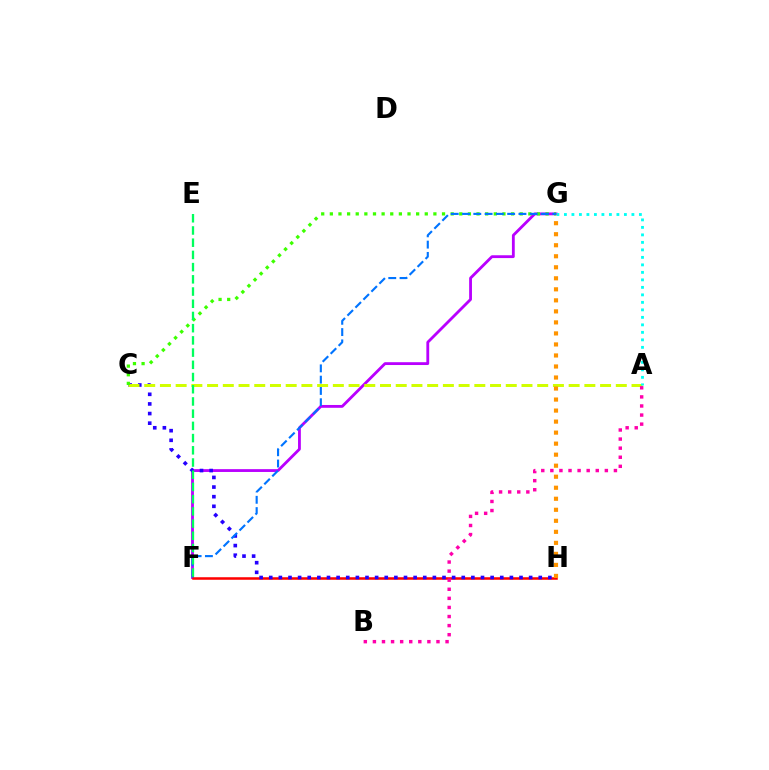{('F', 'G'): [{'color': '#b900ff', 'line_style': 'solid', 'thickness': 2.03}, {'color': '#0074ff', 'line_style': 'dashed', 'thickness': 1.53}], ('F', 'H'): [{'color': '#ff0000', 'line_style': 'solid', 'thickness': 1.82}], ('C', 'H'): [{'color': '#2500ff', 'line_style': 'dotted', 'thickness': 2.62}], ('A', 'C'): [{'color': '#d1ff00', 'line_style': 'dashed', 'thickness': 2.14}], ('C', 'G'): [{'color': '#3dff00', 'line_style': 'dotted', 'thickness': 2.34}], ('A', 'G'): [{'color': '#00fff6', 'line_style': 'dotted', 'thickness': 2.04}], ('G', 'H'): [{'color': '#ff9400', 'line_style': 'dotted', 'thickness': 2.99}], ('A', 'B'): [{'color': '#ff00ac', 'line_style': 'dotted', 'thickness': 2.47}], ('E', 'F'): [{'color': '#00ff5c', 'line_style': 'dashed', 'thickness': 1.66}]}